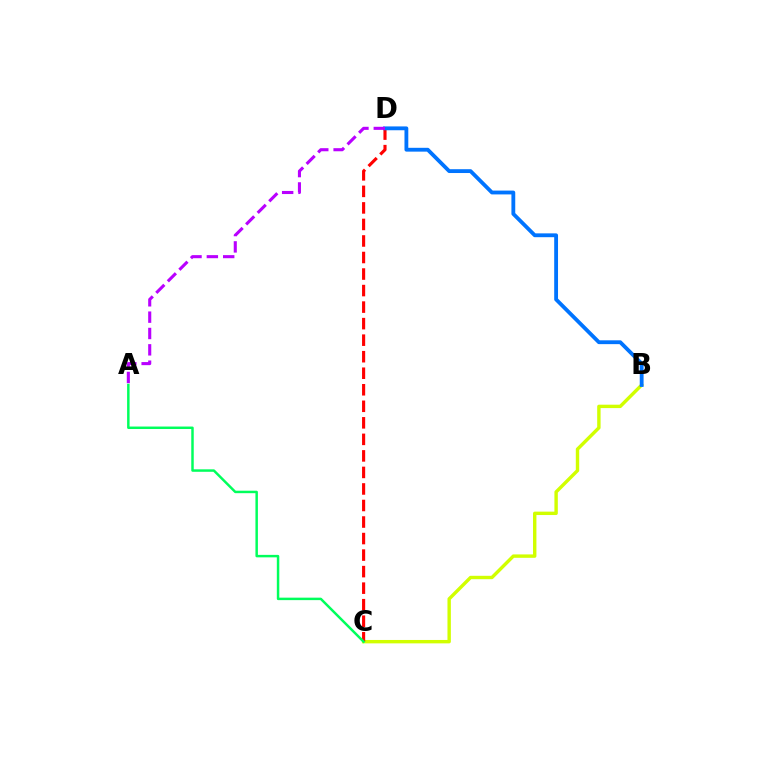{('B', 'C'): [{'color': '#d1ff00', 'line_style': 'solid', 'thickness': 2.45}], ('C', 'D'): [{'color': '#ff0000', 'line_style': 'dashed', 'thickness': 2.25}], ('B', 'D'): [{'color': '#0074ff', 'line_style': 'solid', 'thickness': 2.76}], ('A', 'D'): [{'color': '#b900ff', 'line_style': 'dashed', 'thickness': 2.22}], ('A', 'C'): [{'color': '#00ff5c', 'line_style': 'solid', 'thickness': 1.78}]}